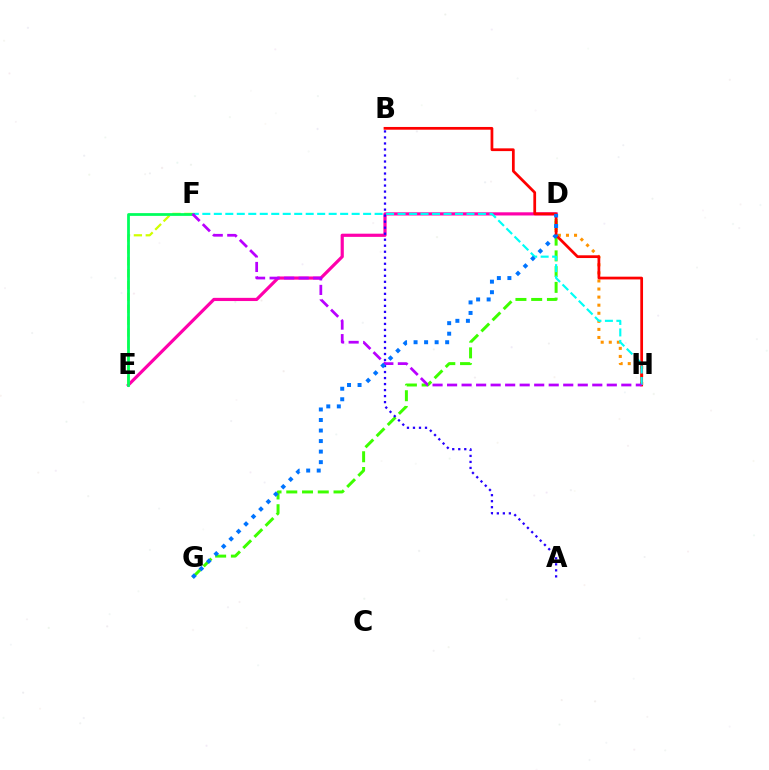{('D', 'E'): [{'color': '#ff00ac', 'line_style': 'solid', 'thickness': 2.29}], ('D', 'H'): [{'color': '#ff9400', 'line_style': 'dotted', 'thickness': 2.19}], ('D', 'G'): [{'color': '#3dff00', 'line_style': 'dashed', 'thickness': 2.14}, {'color': '#0074ff', 'line_style': 'dotted', 'thickness': 2.86}], ('B', 'H'): [{'color': '#ff0000', 'line_style': 'solid', 'thickness': 1.98}], ('A', 'B'): [{'color': '#2500ff', 'line_style': 'dotted', 'thickness': 1.63}], ('E', 'F'): [{'color': '#d1ff00', 'line_style': 'dashed', 'thickness': 1.61}, {'color': '#00ff5c', 'line_style': 'solid', 'thickness': 1.99}], ('F', 'H'): [{'color': '#00fff6', 'line_style': 'dashed', 'thickness': 1.56}, {'color': '#b900ff', 'line_style': 'dashed', 'thickness': 1.97}]}